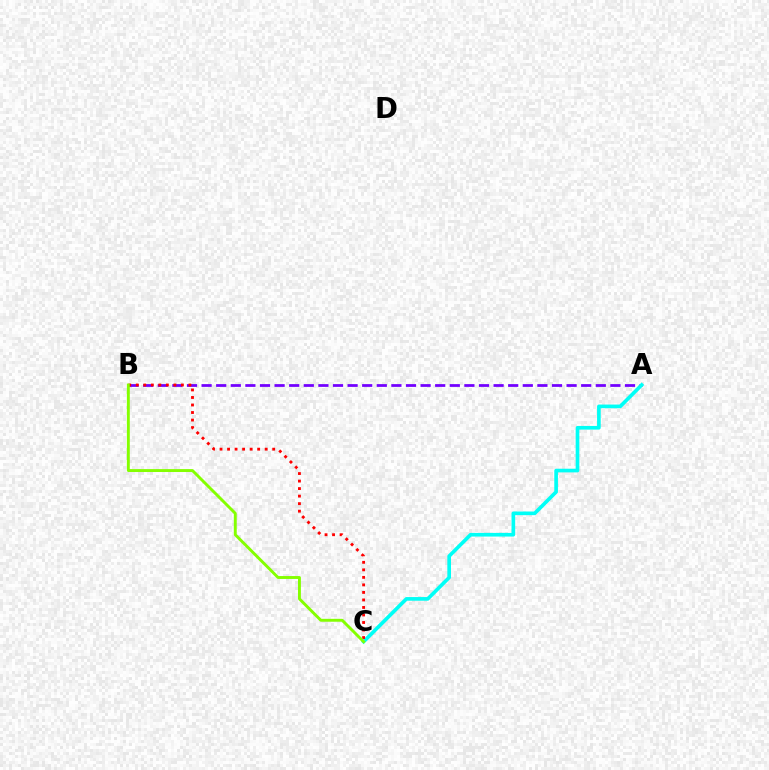{('A', 'B'): [{'color': '#7200ff', 'line_style': 'dashed', 'thickness': 1.98}], ('A', 'C'): [{'color': '#00fff6', 'line_style': 'solid', 'thickness': 2.64}], ('B', 'C'): [{'color': '#ff0000', 'line_style': 'dotted', 'thickness': 2.04}, {'color': '#84ff00', 'line_style': 'solid', 'thickness': 2.09}]}